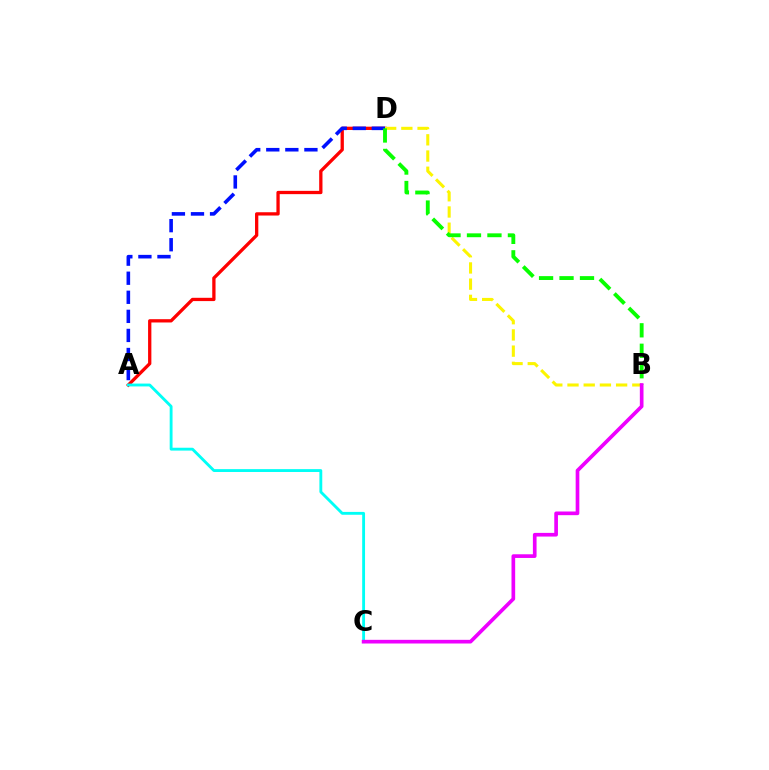{('A', 'D'): [{'color': '#ff0000', 'line_style': 'solid', 'thickness': 2.37}, {'color': '#0010ff', 'line_style': 'dashed', 'thickness': 2.59}], ('A', 'C'): [{'color': '#00fff6', 'line_style': 'solid', 'thickness': 2.06}], ('B', 'D'): [{'color': '#fcf500', 'line_style': 'dashed', 'thickness': 2.2}, {'color': '#08ff00', 'line_style': 'dashed', 'thickness': 2.78}], ('B', 'C'): [{'color': '#ee00ff', 'line_style': 'solid', 'thickness': 2.64}]}